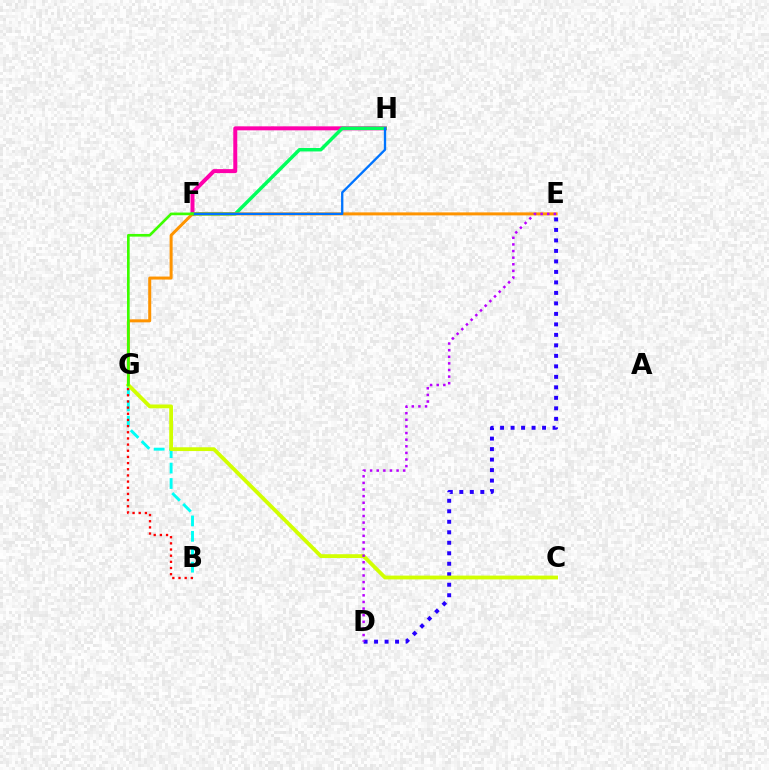{('F', 'H'): [{'color': '#ff00ac', 'line_style': 'solid', 'thickness': 2.87}, {'color': '#00ff5c', 'line_style': 'solid', 'thickness': 2.49}, {'color': '#0074ff', 'line_style': 'solid', 'thickness': 1.67}], ('E', 'G'): [{'color': '#ff9400', 'line_style': 'solid', 'thickness': 2.17}], ('B', 'G'): [{'color': '#00fff6', 'line_style': 'dashed', 'thickness': 2.1}, {'color': '#ff0000', 'line_style': 'dotted', 'thickness': 1.67}], ('D', 'E'): [{'color': '#2500ff', 'line_style': 'dotted', 'thickness': 2.85}, {'color': '#b900ff', 'line_style': 'dotted', 'thickness': 1.8}], ('C', 'G'): [{'color': '#d1ff00', 'line_style': 'solid', 'thickness': 2.73}], ('F', 'G'): [{'color': '#3dff00', 'line_style': 'solid', 'thickness': 1.92}]}